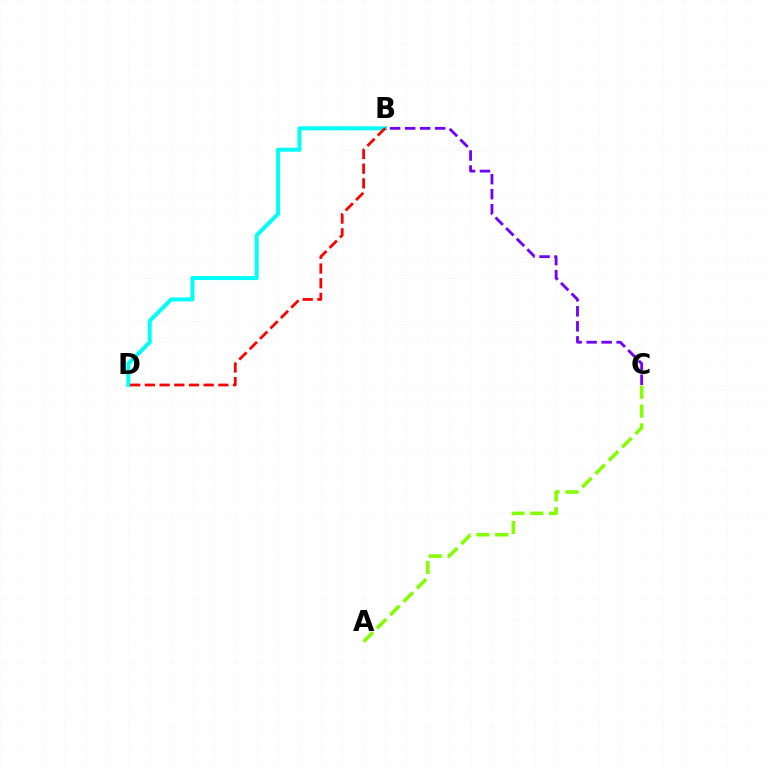{('B', 'D'): [{'color': '#00fff6', 'line_style': 'solid', 'thickness': 2.88}, {'color': '#ff0000', 'line_style': 'dashed', 'thickness': 2.0}], ('B', 'C'): [{'color': '#7200ff', 'line_style': 'dashed', 'thickness': 2.04}], ('A', 'C'): [{'color': '#84ff00', 'line_style': 'dashed', 'thickness': 2.56}]}